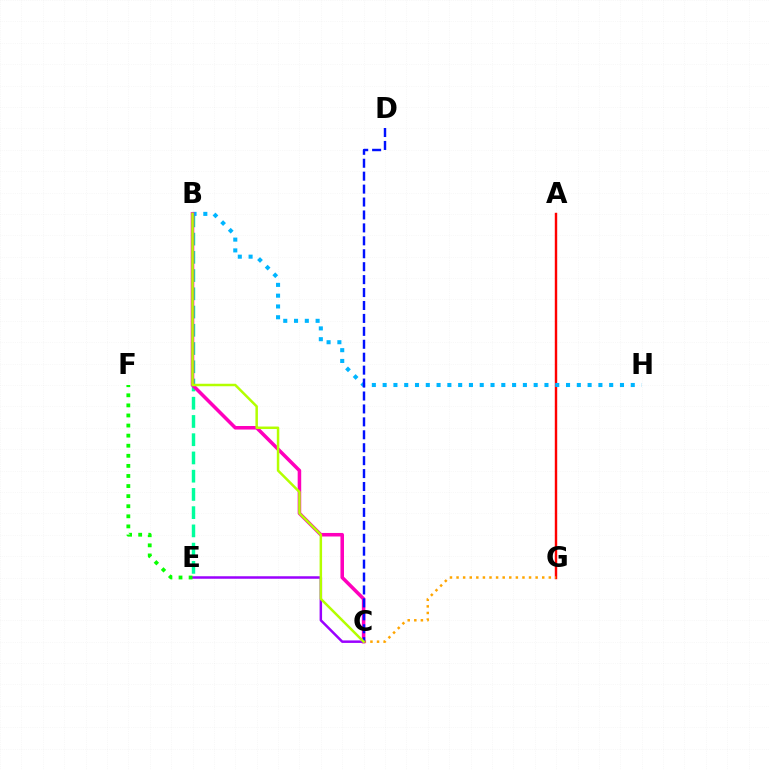{('B', 'E'): [{'color': '#00ff9d', 'line_style': 'dashed', 'thickness': 2.48}], ('A', 'G'): [{'color': '#ff0000', 'line_style': 'solid', 'thickness': 1.74}], ('C', 'G'): [{'color': '#ffa500', 'line_style': 'dotted', 'thickness': 1.79}], ('B', 'H'): [{'color': '#00b5ff', 'line_style': 'dotted', 'thickness': 2.93}], ('B', 'C'): [{'color': '#ff00bd', 'line_style': 'solid', 'thickness': 2.55}, {'color': '#b3ff00', 'line_style': 'solid', 'thickness': 1.8}], ('C', 'D'): [{'color': '#0010ff', 'line_style': 'dashed', 'thickness': 1.76}], ('C', 'E'): [{'color': '#9b00ff', 'line_style': 'solid', 'thickness': 1.79}], ('E', 'F'): [{'color': '#08ff00', 'line_style': 'dotted', 'thickness': 2.74}]}